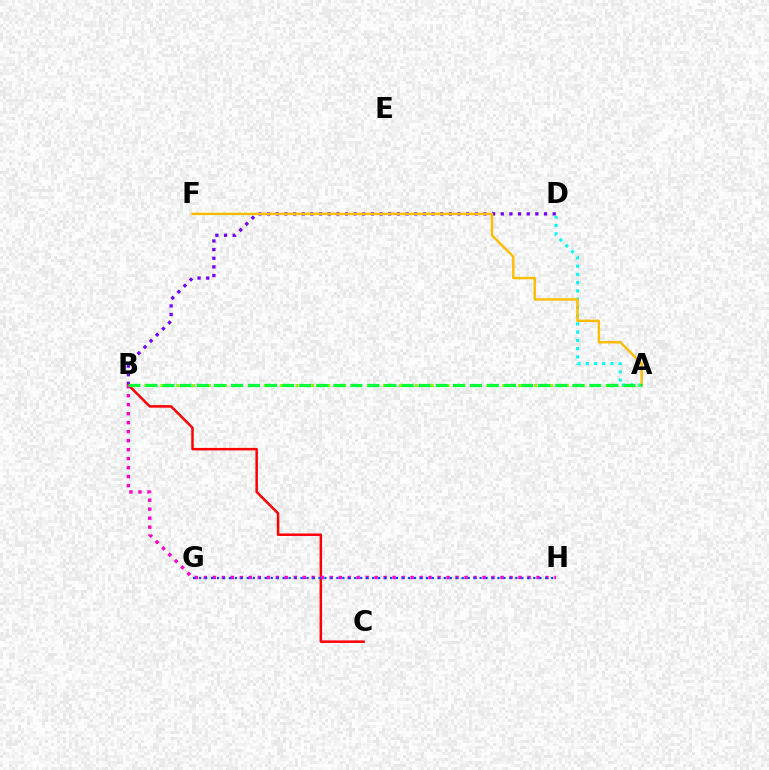{('A', 'B'): [{'color': '#84ff00', 'line_style': 'dotted', 'thickness': 2.16}, {'color': '#00ff39', 'line_style': 'dashed', 'thickness': 2.32}], ('B', 'D'): [{'color': '#7200ff', 'line_style': 'dotted', 'thickness': 2.35}], ('A', 'D'): [{'color': '#00fff6', 'line_style': 'dotted', 'thickness': 2.24}], ('A', 'F'): [{'color': '#ffbd00', 'line_style': 'solid', 'thickness': 1.75}], ('B', 'C'): [{'color': '#ff0000', 'line_style': 'solid', 'thickness': 1.8}], ('B', 'H'): [{'color': '#ff00cf', 'line_style': 'dotted', 'thickness': 2.44}], ('G', 'H'): [{'color': '#004bff', 'line_style': 'dotted', 'thickness': 1.62}]}